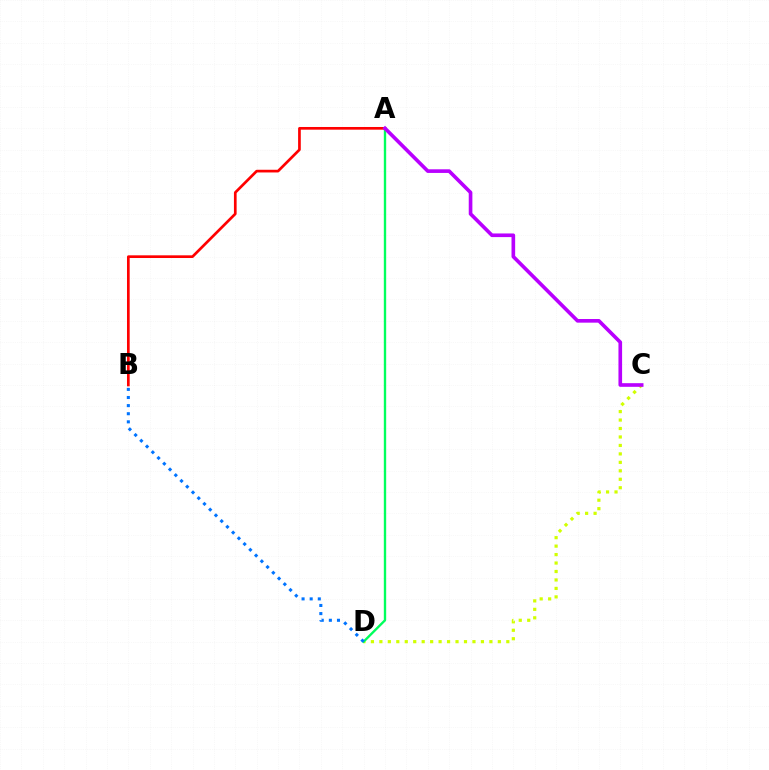{('C', 'D'): [{'color': '#d1ff00', 'line_style': 'dotted', 'thickness': 2.3}], ('A', 'D'): [{'color': '#00ff5c', 'line_style': 'solid', 'thickness': 1.7}], ('A', 'B'): [{'color': '#ff0000', 'line_style': 'solid', 'thickness': 1.94}], ('B', 'D'): [{'color': '#0074ff', 'line_style': 'dotted', 'thickness': 2.2}], ('A', 'C'): [{'color': '#b900ff', 'line_style': 'solid', 'thickness': 2.62}]}